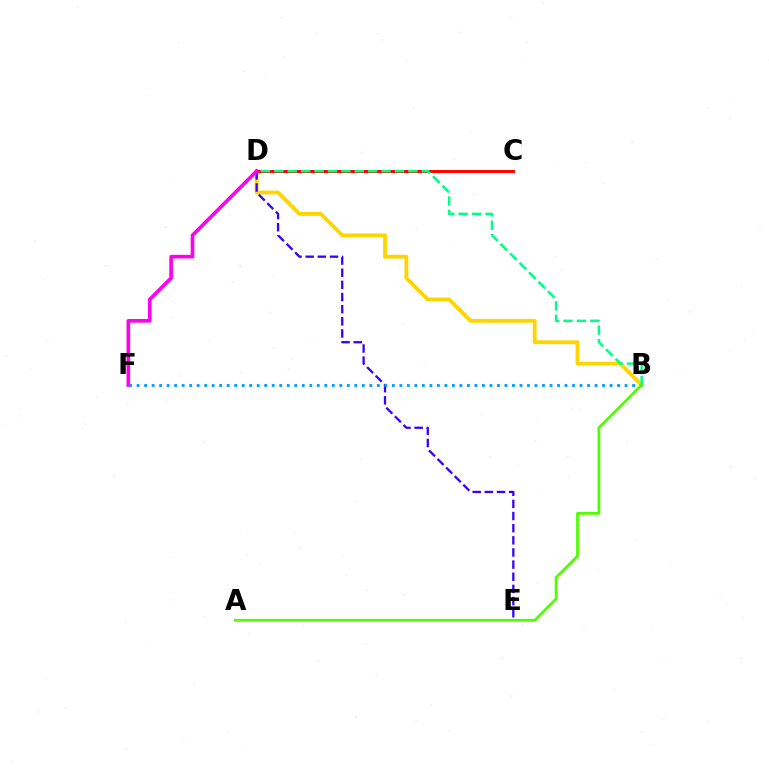{('B', 'D'): [{'color': '#ffd500', 'line_style': 'solid', 'thickness': 2.75}, {'color': '#00ff86', 'line_style': 'dashed', 'thickness': 1.82}], ('C', 'D'): [{'color': '#ff0000', 'line_style': 'solid', 'thickness': 2.13}], ('D', 'E'): [{'color': '#3700ff', 'line_style': 'dashed', 'thickness': 1.65}], ('D', 'F'): [{'color': '#ff00ed', 'line_style': 'solid', 'thickness': 2.62}], ('B', 'F'): [{'color': '#009eff', 'line_style': 'dotted', 'thickness': 2.04}], ('A', 'B'): [{'color': '#4fff00', 'line_style': 'solid', 'thickness': 2.01}]}